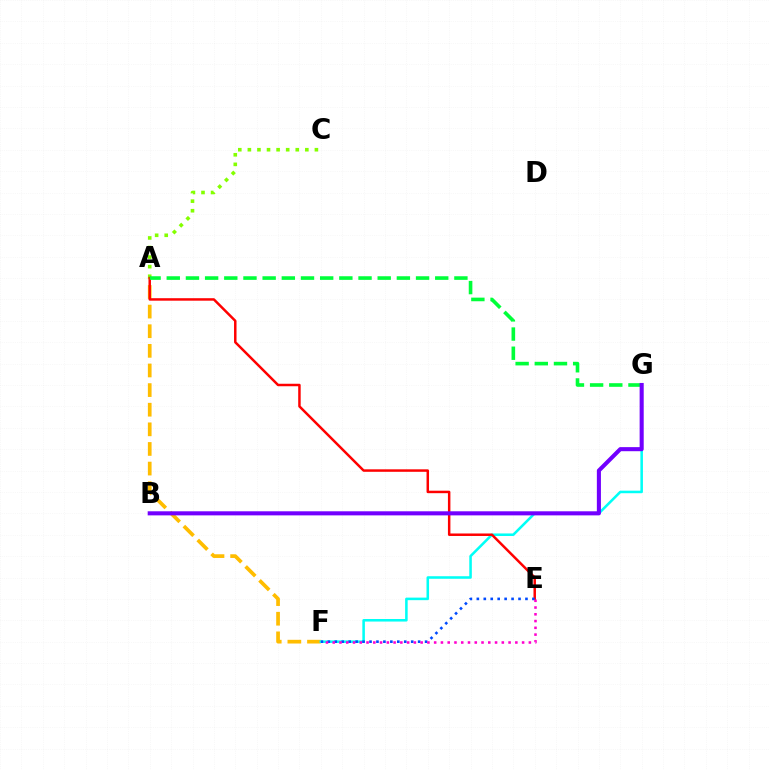{('A', 'C'): [{'color': '#84ff00', 'line_style': 'dotted', 'thickness': 2.6}], ('A', 'F'): [{'color': '#ffbd00', 'line_style': 'dashed', 'thickness': 2.67}], ('F', 'G'): [{'color': '#00fff6', 'line_style': 'solid', 'thickness': 1.84}], ('A', 'E'): [{'color': '#ff0000', 'line_style': 'solid', 'thickness': 1.79}], ('E', 'F'): [{'color': '#004bff', 'line_style': 'dotted', 'thickness': 1.89}, {'color': '#ff00cf', 'line_style': 'dotted', 'thickness': 1.84}], ('A', 'G'): [{'color': '#00ff39', 'line_style': 'dashed', 'thickness': 2.61}], ('B', 'G'): [{'color': '#7200ff', 'line_style': 'solid', 'thickness': 2.94}]}